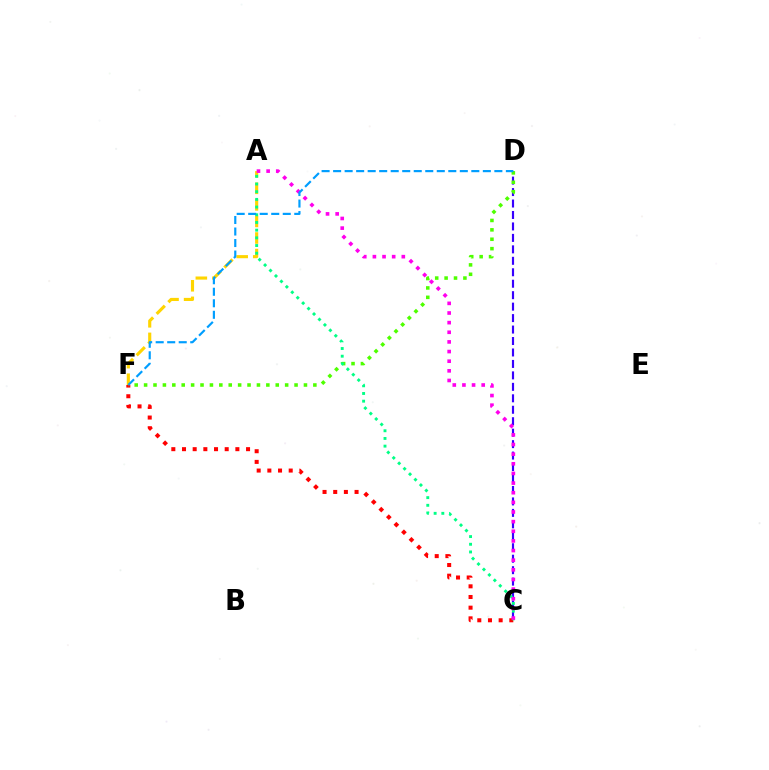{('C', 'D'): [{'color': '#3700ff', 'line_style': 'dashed', 'thickness': 1.56}], ('C', 'F'): [{'color': '#ff0000', 'line_style': 'dotted', 'thickness': 2.9}], ('A', 'F'): [{'color': '#ffd500', 'line_style': 'dashed', 'thickness': 2.25}], ('D', 'F'): [{'color': '#4fff00', 'line_style': 'dotted', 'thickness': 2.55}, {'color': '#009eff', 'line_style': 'dashed', 'thickness': 1.56}], ('A', 'C'): [{'color': '#00ff86', 'line_style': 'dotted', 'thickness': 2.09}, {'color': '#ff00ed', 'line_style': 'dotted', 'thickness': 2.62}]}